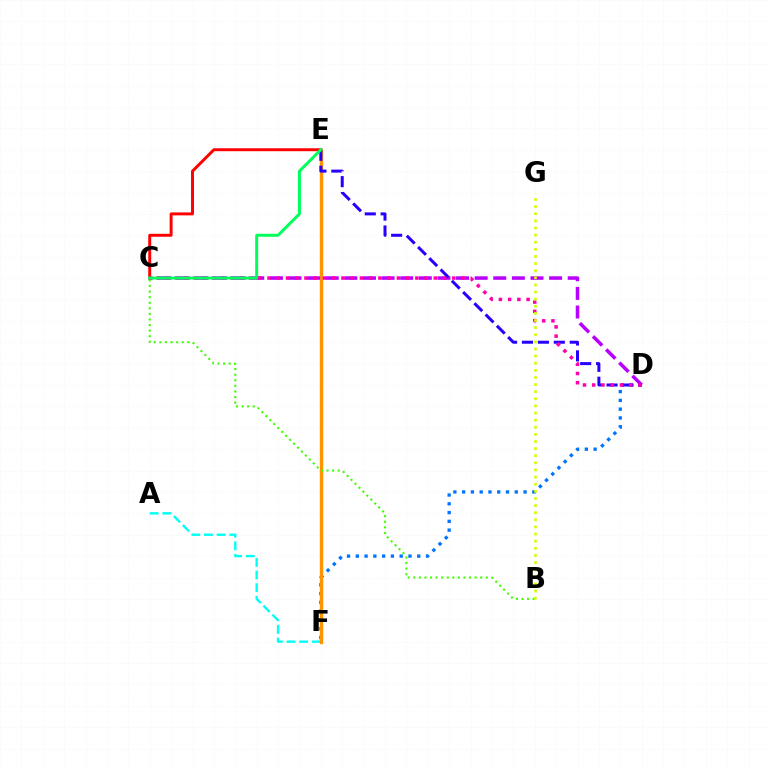{('D', 'F'): [{'color': '#0074ff', 'line_style': 'dotted', 'thickness': 2.38}], ('A', 'F'): [{'color': '#00fff6', 'line_style': 'dashed', 'thickness': 1.72}], ('E', 'F'): [{'color': '#ff9400', 'line_style': 'solid', 'thickness': 2.43}], ('B', 'C'): [{'color': '#3dff00', 'line_style': 'dotted', 'thickness': 1.51}], ('C', 'D'): [{'color': '#b900ff', 'line_style': 'dashed', 'thickness': 2.53}, {'color': '#ff00ac', 'line_style': 'dotted', 'thickness': 2.51}], ('C', 'E'): [{'color': '#ff0000', 'line_style': 'solid', 'thickness': 2.12}, {'color': '#00ff5c', 'line_style': 'solid', 'thickness': 2.14}], ('D', 'E'): [{'color': '#2500ff', 'line_style': 'dashed', 'thickness': 2.16}], ('B', 'G'): [{'color': '#d1ff00', 'line_style': 'dotted', 'thickness': 1.93}]}